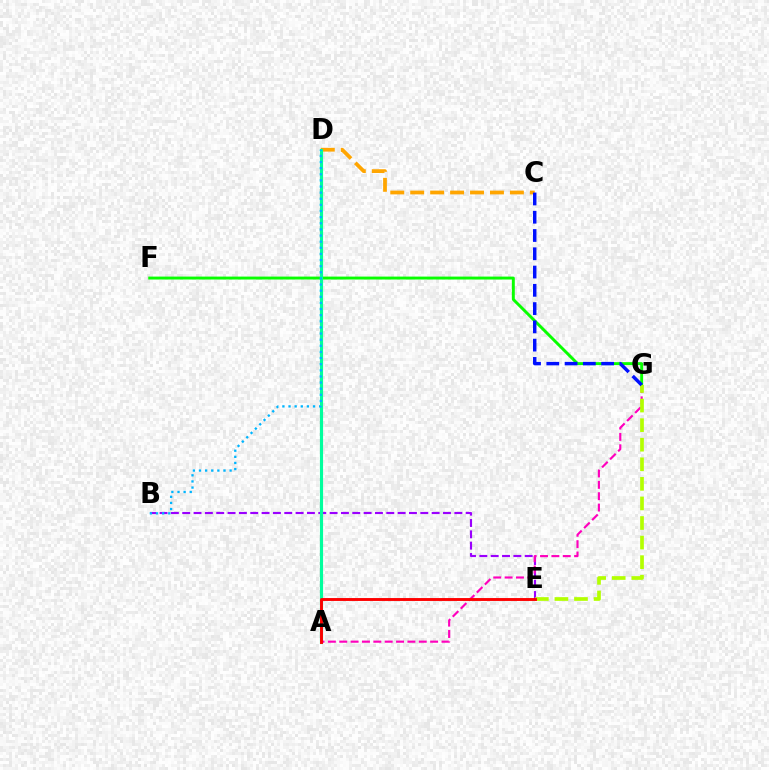{('B', 'E'): [{'color': '#9b00ff', 'line_style': 'dashed', 'thickness': 1.54}], ('F', 'G'): [{'color': '#08ff00', 'line_style': 'solid', 'thickness': 2.1}], ('C', 'D'): [{'color': '#ffa500', 'line_style': 'dashed', 'thickness': 2.71}], ('A', 'D'): [{'color': '#00ff9d', 'line_style': 'solid', 'thickness': 2.26}], ('A', 'G'): [{'color': '#ff00bd', 'line_style': 'dashed', 'thickness': 1.54}], ('E', 'G'): [{'color': '#b3ff00', 'line_style': 'dashed', 'thickness': 2.66}], ('A', 'E'): [{'color': '#ff0000', 'line_style': 'solid', 'thickness': 2.09}], ('B', 'D'): [{'color': '#00b5ff', 'line_style': 'dotted', 'thickness': 1.66}], ('C', 'G'): [{'color': '#0010ff', 'line_style': 'dashed', 'thickness': 2.48}]}